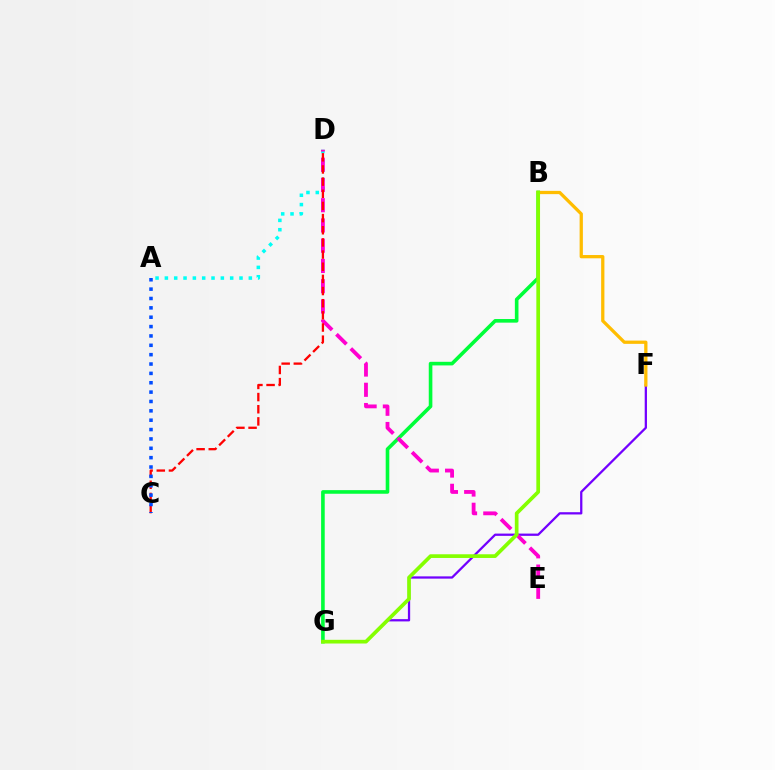{('F', 'G'): [{'color': '#7200ff', 'line_style': 'solid', 'thickness': 1.63}], ('B', 'G'): [{'color': '#00ff39', 'line_style': 'solid', 'thickness': 2.6}, {'color': '#84ff00', 'line_style': 'solid', 'thickness': 2.66}], ('A', 'D'): [{'color': '#00fff6', 'line_style': 'dotted', 'thickness': 2.53}], ('D', 'E'): [{'color': '#ff00cf', 'line_style': 'dashed', 'thickness': 2.75}], ('B', 'F'): [{'color': '#ffbd00', 'line_style': 'solid', 'thickness': 2.35}], ('C', 'D'): [{'color': '#ff0000', 'line_style': 'dashed', 'thickness': 1.65}], ('A', 'C'): [{'color': '#004bff', 'line_style': 'dotted', 'thickness': 2.54}]}